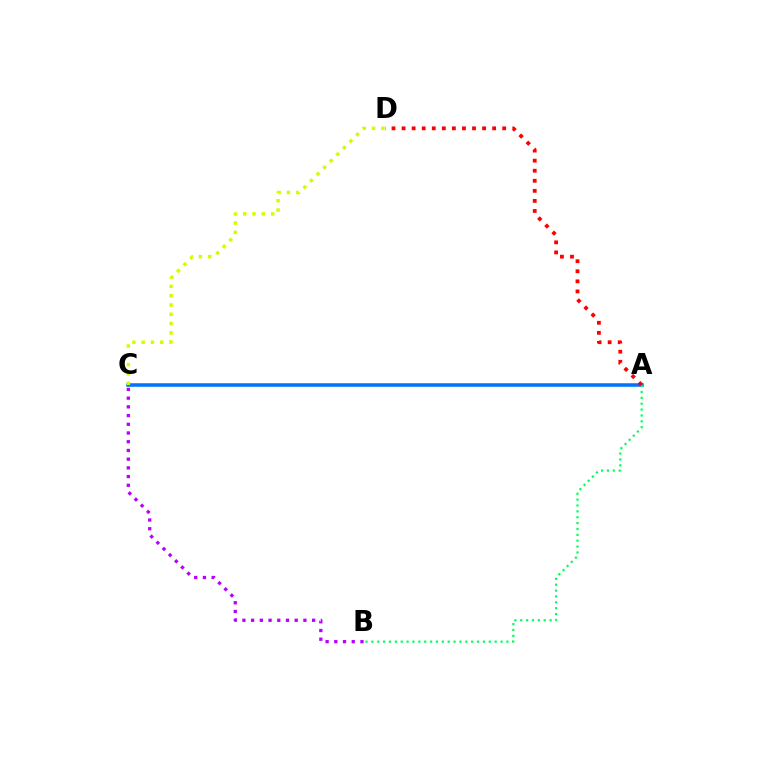{('A', 'C'): [{'color': '#0074ff', 'line_style': 'solid', 'thickness': 2.54}], ('A', 'B'): [{'color': '#00ff5c', 'line_style': 'dotted', 'thickness': 1.6}], ('B', 'C'): [{'color': '#b900ff', 'line_style': 'dotted', 'thickness': 2.37}], ('A', 'D'): [{'color': '#ff0000', 'line_style': 'dotted', 'thickness': 2.73}], ('C', 'D'): [{'color': '#d1ff00', 'line_style': 'dotted', 'thickness': 2.53}]}